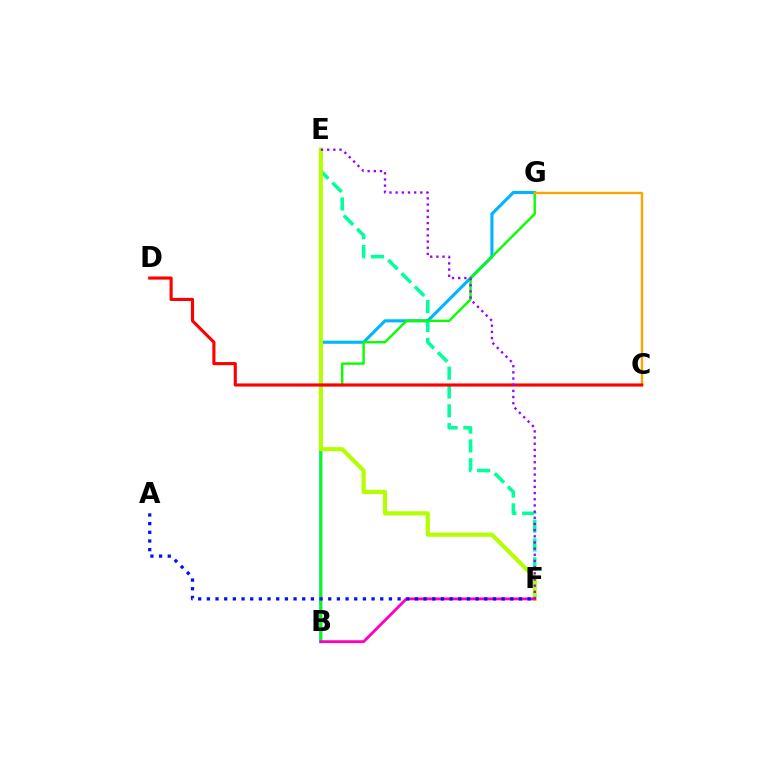{('E', 'F'): [{'color': '#00ff9d', 'line_style': 'dashed', 'thickness': 2.56}, {'color': '#b3ff00', 'line_style': 'solid', 'thickness': 2.97}, {'color': '#9b00ff', 'line_style': 'dotted', 'thickness': 1.68}], ('B', 'G'): [{'color': '#00b5ff', 'line_style': 'solid', 'thickness': 2.23}, {'color': '#08ff00', 'line_style': 'solid', 'thickness': 1.71}], ('C', 'G'): [{'color': '#ffa500', 'line_style': 'solid', 'thickness': 1.72}], ('B', 'F'): [{'color': '#ff00bd', 'line_style': 'solid', 'thickness': 2.04}], ('A', 'F'): [{'color': '#0010ff', 'line_style': 'dotted', 'thickness': 2.36}], ('C', 'D'): [{'color': '#ff0000', 'line_style': 'solid', 'thickness': 2.24}]}